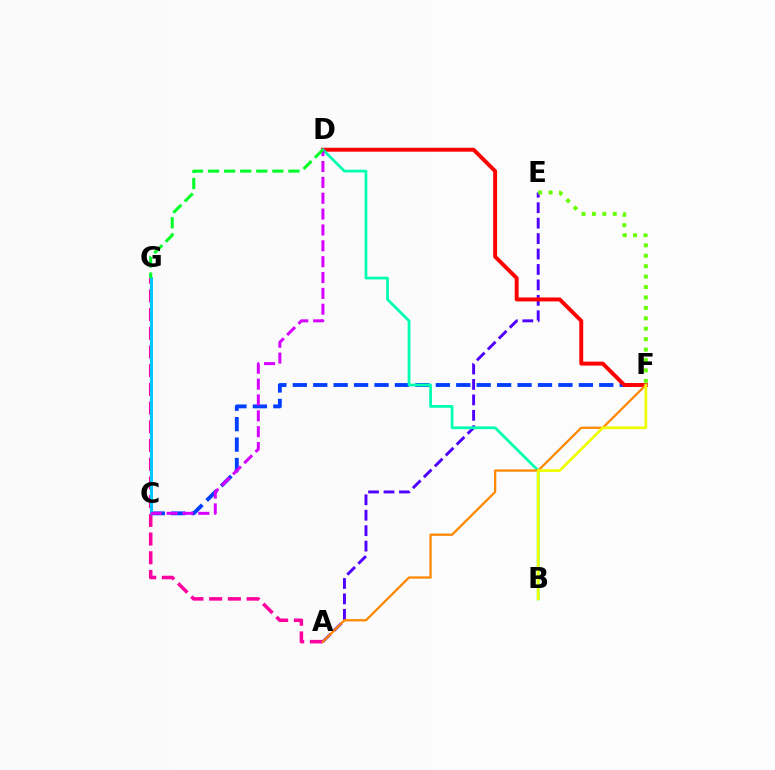{('A', 'G'): [{'color': '#ff00a0', 'line_style': 'dashed', 'thickness': 2.54}], ('C', 'F'): [{'color': '#003fff', 'line_style': 'dashed', 'thickness': 2.78}], ('A', 'E'): [{'color': '#4f00ff', 'line_style': 'dashed', 'thickness': 2.1}], ('D', 'F'): [{'color': '#ff0000', 'line_style': 'solid', 'thickness': 2.83}], ('B', 'D'): [{'color': '#00ffaf', 'line_style': 'solid', 'thickness': 1.98}], ('A', 'F'): [{'color': '#ff8800', 'line_style': 'solid', 'thickness': 1.64}], ('C', 'G'): [{'color': '#00c7ff', 'line_style': 'solid', 'thickness': 2.19}], ('C', 'D'): [{'color': '#d600ff', 'line_style': 'dashed', 'thickness': 2.15}], ('B', 'F'): [{'color': '#eeff00', 'line_style': 'solid', 'thickness': 1.96}], ('D', 'G'): [{'color': '#00ff27', 'line_style': 'dashed', 'thickness': 2.18}], ('E', 'F'): [{'color': '#66ff00', 'line_style': 'dotted', 'thickness': 2.83}]}